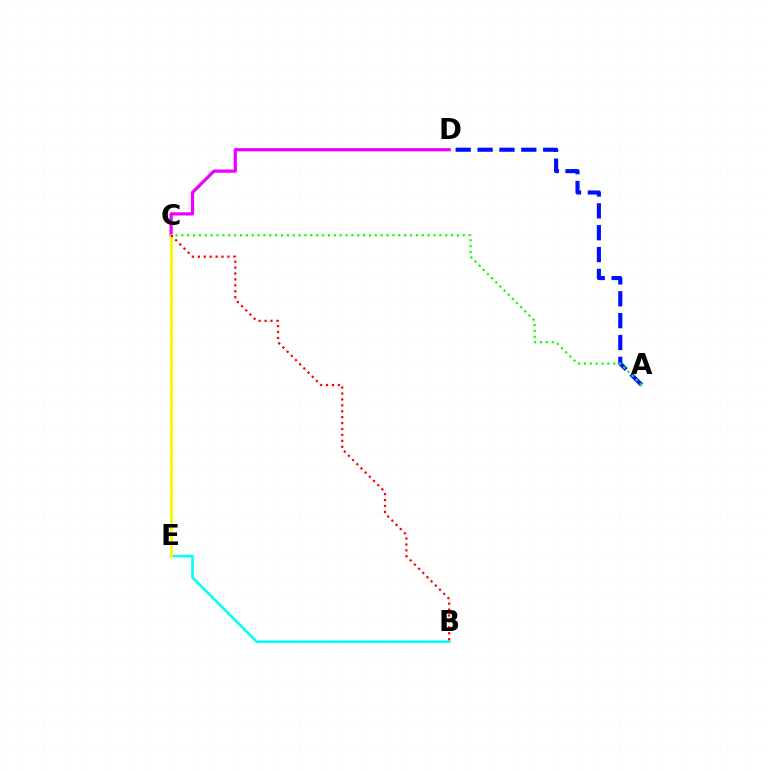{('A', 'D'): [{'color': '#0010ff', 'line_style': 'dashed', 'thickness': 2.97}], ('C', 'D'): [{'color': '#ee00ff', 'line_style': 'solid', 'thickness': 2.32}], ('B', 'E'): [{'color': '#00fff6', 'line_style': 'solid', 'thickness': 1.86}], ('C', 'E'): [{'color': '#fcf500', 'line_style': 'solid', 'thickness': 2.02}], ('A', 'C'): [{'color': '#08ff00', 'line_style': 'dotted', 'thickness': 1.59}], ('B', 'C'): [{'color': '#ff0000', 'line_style': 'dotted', 'thickness': 1.61}]}